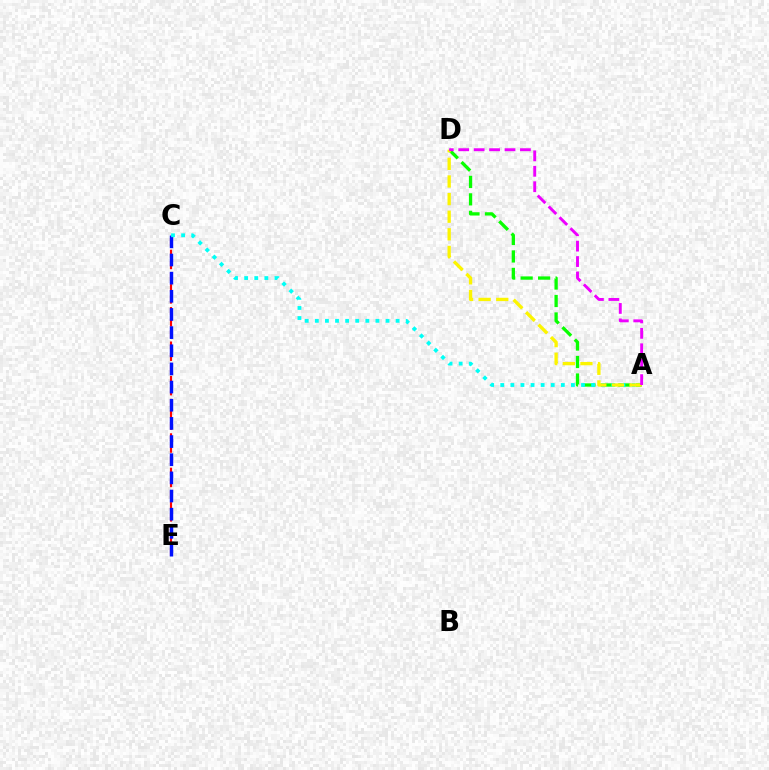{('A', 'D'): [{'color': '#08ff00', 'line_style': 'dashed', 'thickness': 2.37}, {'color': '#fcf500', 'line_style': 'dashed', 'thickness': 2.39}, {'color': '#ee00ff', 'line_style': 'dashed', 'thickness': 2.1}], ('C', 'E'): [{'color': '#ff0000', 'line_style': 'dashed', 'thickness': 1.56}, {'color': '#0010ff', 'line_style': 'dashed', 'thickness': 2.47}], ('A', 'C'): [{'color': '#00fff6', 'line_style': 'dotted', 'thickness': 2.74}]}